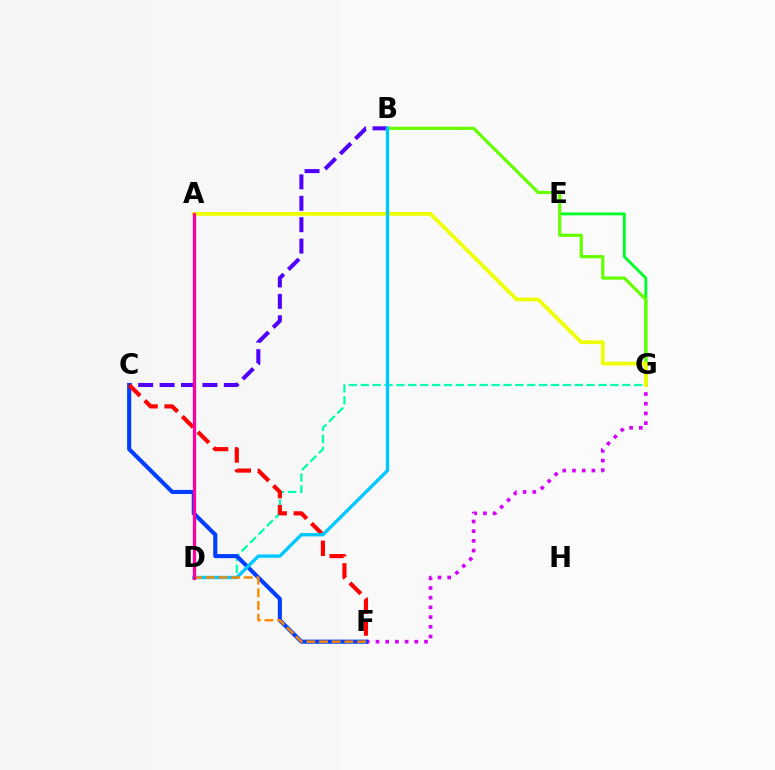{('B', 'C'): [{'color': '#4f00ff', 'line_style': 'dashed', 'thickness': 2.91}], ('F', 'G'): [{'color': '#d600ff', 'line_style': 'dotted', 'thickness': 2.64}], ('D', 'G'): [{'color': '#00ffaf', 'line_style': 'dashed', 'thickness': 1.62}], ('C', 'F'): [{'color': '#003fff', 'line_style': 'solid', 'thickness': 2.95}, {'color': '#ff0000', 'line_style': 'dashed', 'thickness': 2.99}], ('E', 'G'): [{'color': '#00ff27', 'line_style': 'solid', 'thickness': 2.07}], ('B', 'G'): [{'color': '#66ff00', 'line_style': 'solid', 'thickness': 2.32}], ('A', 'G'): [{'color': '#eeff00', 'line_style': 'solid', 'thickness': 2.69}], ('B', 'D'): [{'color': '#00c7ff', 'line_style': 'solid', 'thickness': 2.42}], ('D', 'F'): [{'color': '#ff8800', 'line_style': 'dashed', 'thickness': 1.72}], ('A', 'D'): [{'color': '#ff00a0', 'line_style': 'solid', 'thickness': 2.33}]}